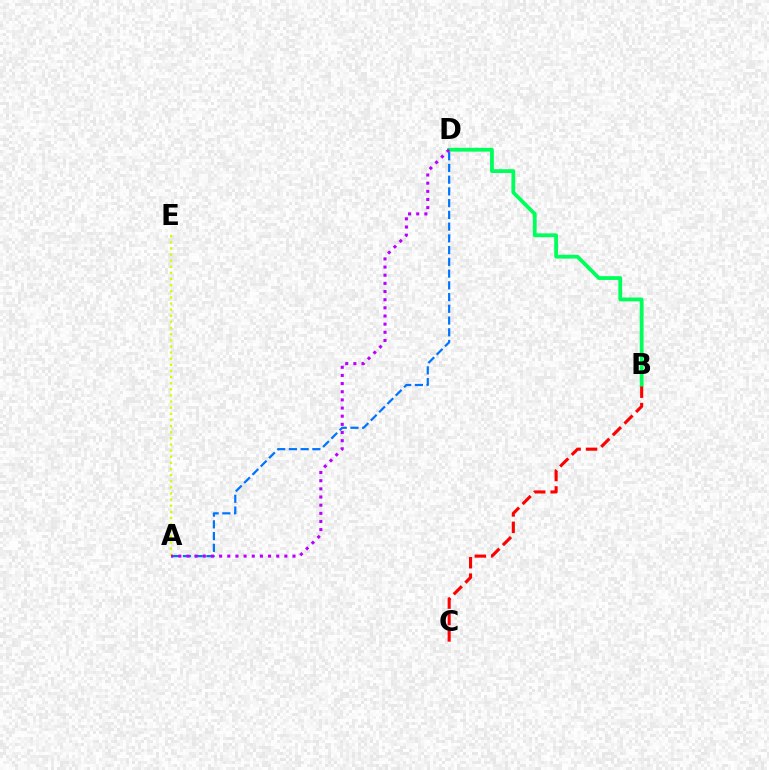{('A', 'D'): [{'color': '#0074ff', 'line_style': 'dashed', 'thickness': 1.59}, {'color': '#b900ff', 'line_style': 'dotted', 'thickness': 2.22}], ('A', 'E'): [{'color': '#d1ff00', 'line_style': 'dotted', 'thickness': 1.66}], ('B', 'D'): [{'color': '#00ff5c', 'line_style': 'solid', 'thickness': 2.74}], ('B', 'C'): [{'color': '#ff0000', 'line_style': 'dashed', 'thickness': 2.23}]}